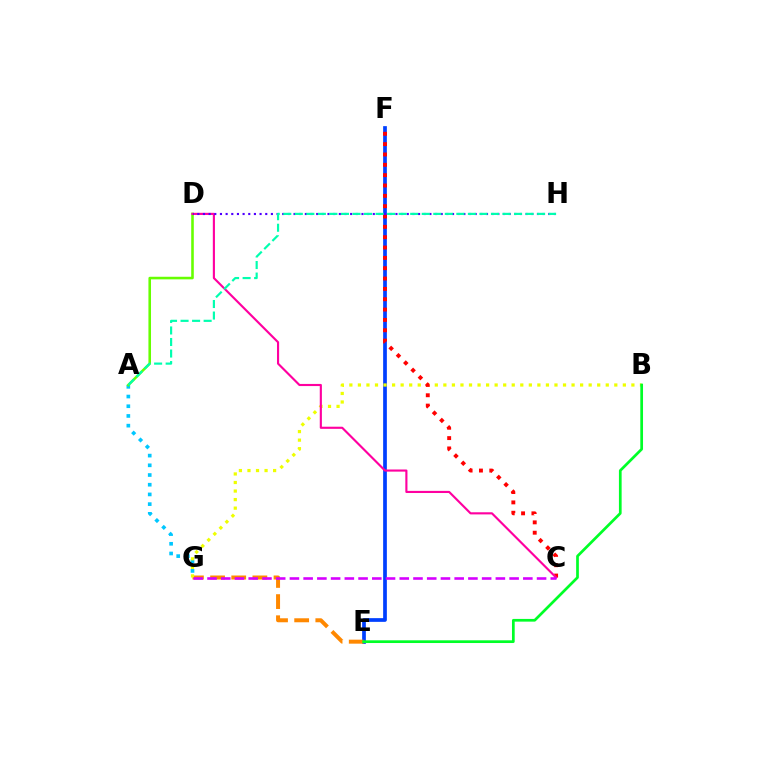{('A', 'G'): [{'color': '#00c7ff', 'line_style': 'dotted', 'thickness': 2.64}], ('E', 'F'): [{'color': '#003fff', 'line_style': 'solid', 'thickness': 2.67}], ('E', 'G'): [{'color': '#ff8800', 'line_style': 'dashed', 'thickness': 2.87}], ('B', 'G'): [{'color': '#eeff00', 'line_style': 'dotted', 'thickness': 2.32}], ('A', 'D'): [{'color': '#66ff00', 'line_style': 'solid', 'thickness': 1.86}], ('C', 'F'): [{'color': '#ff0000', 'line_style': 'dotted', 'thickness': 2.81}], ('C', 'D'): [{'color': '#ff00a0', 'line_style': 'solid', 'thickness': 1.54}], ('C', 'G'): [{'color': '#d600ff', 'line_style': 'dashed', 'thickness': 1.87}], ('D', 'H'): [{'color': '#4f00ff', 'line_style': 'dotted', 'thickness': 1.54}], ('A', 'H'): [{'color': '#00ffaf', 'line_style': 'dashed', 'thickness': 1.57}], ('B', 'E'): [{'color': '#00ff27', 'line_style': 'solid', 'thickness': 1.95}]}